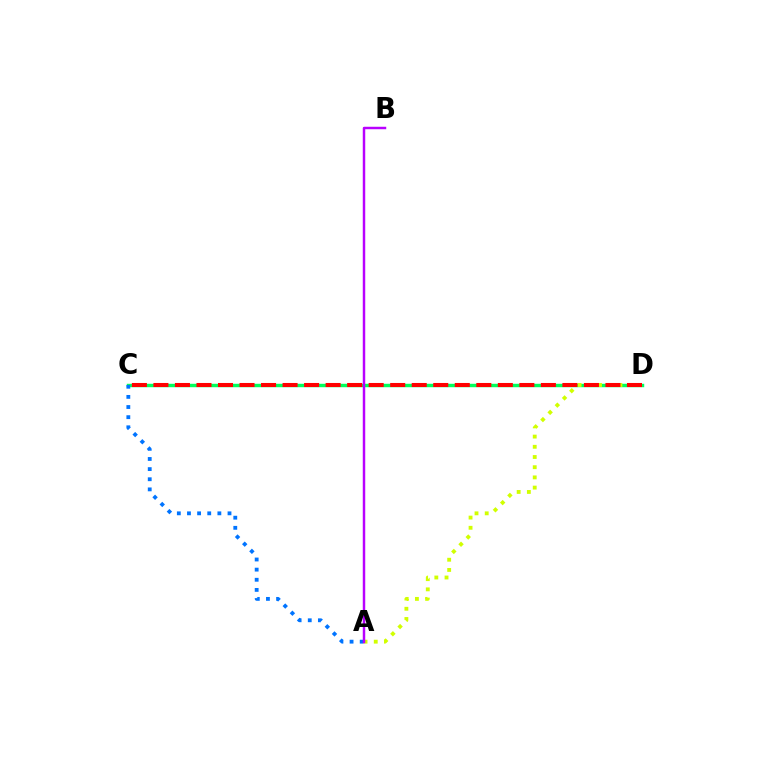{('C', 'D'): [{'color': '#00ff5c', 'line_style': 'solid', 'thickness': 2.47}, {'color': '#ff0000', 'line_style': 'dashed', 'thickness': 2.92}], ('A', 'C'): [{'color': '#0074ff', 'line_style': 'dotted', 'thickness': 2.75}], ('A', 'D'): [{'color': '#d1ff00', 'line_style': 'dotted', 'thickness': 2.77}], ('A', 'B'): [{'color': '#b900ff', 'line_style': 'solid', 'thickness': 1.77}]}